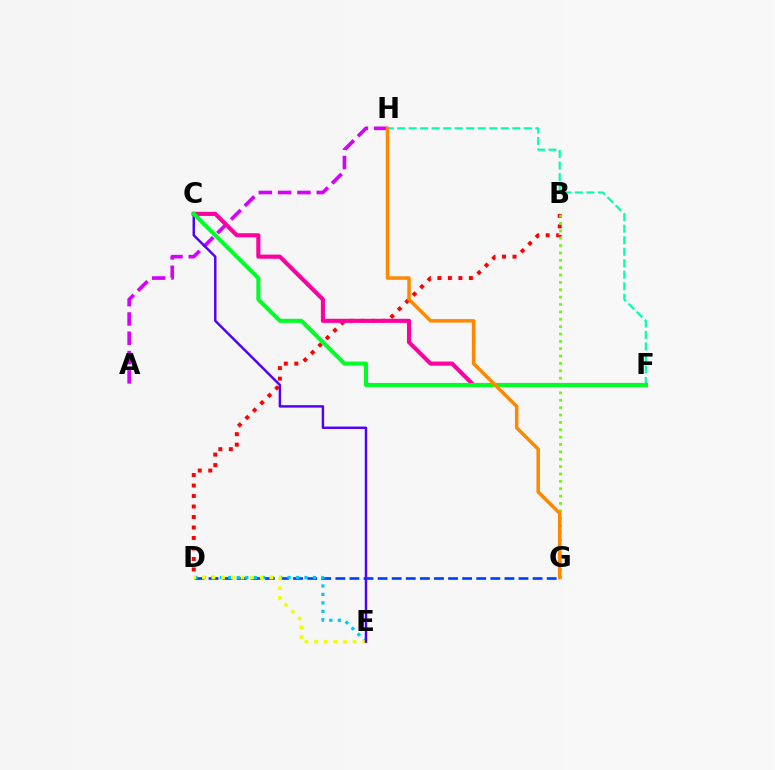{('F', 'H'): [{'color': '#00ffaf', 'line_style': 'dashed', 'thickness': 1.56}], ('D', 'G'): [{'color': '#003fff', 'line_style': 'dashed', 'thickness': 1.91}], ('D', 'E'): [{'color': '#00c7ff', 'line_style': 'dotted', 'thickness': 2.3}, {'color': '#eeff00', 'line_style': 'dotted', 'thickness': 2.62}], ('B', 'D'): [{'color': '#ff0000', 'line_style': 'dotted', 'thickness': 2.85}], ('A', 'H'): [{'color': '#d600ff', 'line_style': 'dashed', 'thickness': 2.62}], ('B', 'G'): [{'color': '#66ff00', 'line_style': 'dotted', 'thickness': 2.0}], ('C', 'E'): [{'color': '#4f00ff', 'line_style': 'solid', 'thickness': 1.75}], ('C', 'F'): [{'color': '#ff00a0', 'line_style': 'solid', 'thickness': 2.96}, {'color': '#00ff27', 'line_style': 'solid', 'thickness': 2.91}], ('G', 'H'): [{'color': '#ff8800', 'line_style': 'solid', 'thickness': 2.51}]}